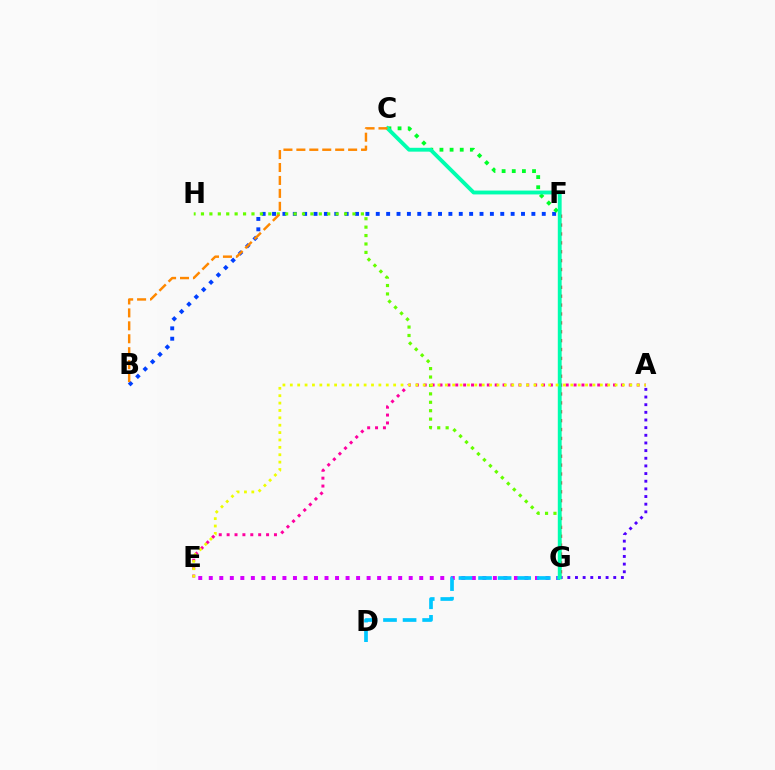{('B', 'F'): [{'color': '#003fff', 'line_style': 'dotted', 'thickness': 2.82}], ('E', 'G'): [{'color': '#d600ff', 'line_style': 'dotted', 'thickness': 2.86}], ('A', 'E'): [{'color': '#ff00a0', 'line_style': 'dotted', 'thickness': 2.14}, {'color': '#eeff00', 'line_style': 'dotted', 'thickness': 2.01}], ('C', 'F'): [{'color': '#00ff27', 'line_style': 'dotted', 'thickness': 2.76}], ('D', 'G'): [{'color': '#00c7ff', 'line_style': 'dashed', 'thickness': 2.66}], ('A', 'G'): [{'color': '#4f00ff', 'line_style': 'dotted', 'thickness': 2.08}], ('F', 'G'): [{'color': '#ff0000', 'line_style': 'dotted', 'thickness': 2.42}], ('G', 'H'): [{'color': '#66ff00', 'line_style': 'dotted', 'thickness': 2.29}], ('C', 'G'): [{'color': '#00ffaf', 'line_style': 'solid', 'thickness': 2.77}], ('B', 'C'): [{'color': '#ff8800', 'line_style': 'dashed', 'thickness': 1.76}]}